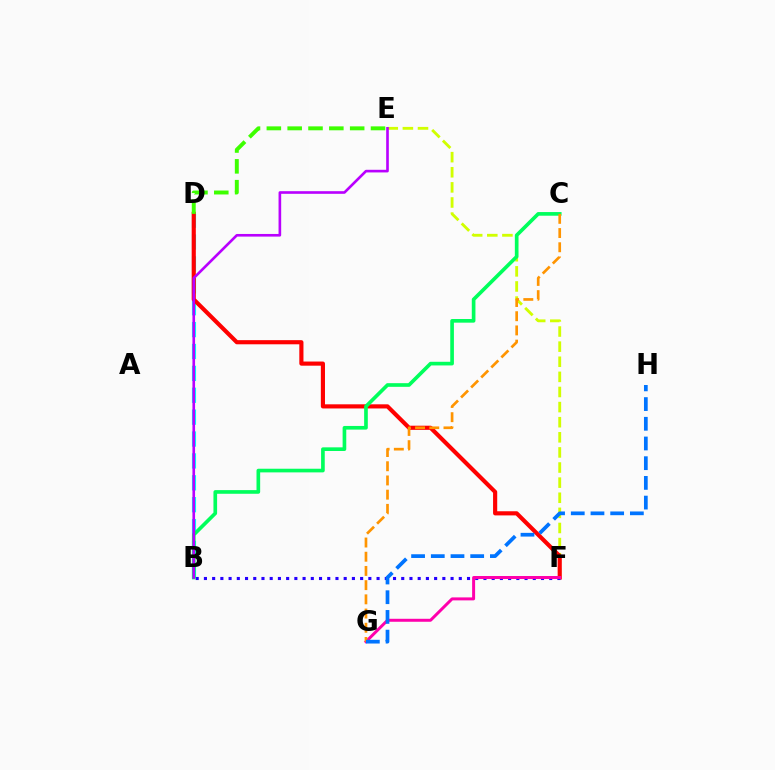{('E', 'F'): [{'color': '#d1ff00', 'line_style': 'dashed', 'thickness': 2.05}], ('B', 'D'): [{'color': '#00fff6', 'line_style': 'dashed', 'thickness': 2.97}], ('D', 'F'): [{'color': '#ff0000', 'line_style': 'solid', 'thickness': 2.98}], ('B', 'F'): [{'color': '#2500ff', 'line_style': 'dotted', 'thickness': 2.23}], ('B', 'C'): [{'color': '#00ff5c', 'line_style': 'solid', 'thickness': 2.63}], ('F', 'G'): [{'color': '#ff00ac', 'line_style': 'solid', 'thickness': 2.14}], ('C', 'G'): [{'color': '#ff9400', 'line_style': 'dashed', 'thickness': 1.93}], ('G', 'H'): [{'color': '#0074ff', 'line_style': 'dashed', 'thickness': 2.68}], ('B', 'E'): [{'color': '#b900ff', 'line_style': 'solid', 'thickness': 1.9}], ('D', 'E'): [{'color': '#3dff00', 'line_style': 'dashed', 'thickness': 2.83}]}